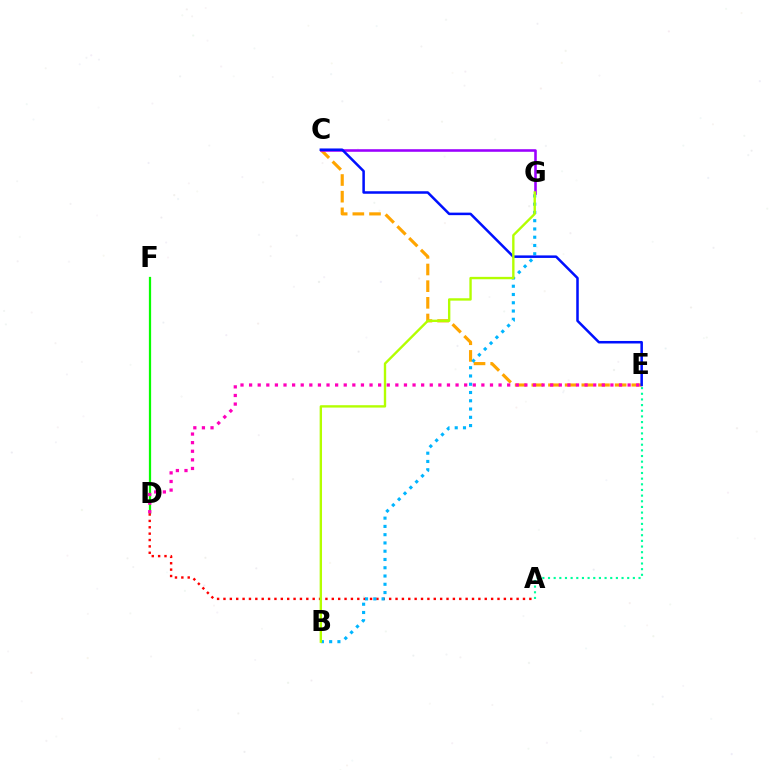{('D', 'F'): [{'color': '#08ff00', 'line_style': 'solid', 'thickness': 1.61}], ('C', 'E'): [{'color': '#ffa500', 'line_style': 'dashed', 'thickness': 2.26}, {'color': '#0010ff', 'line_style': 'solid', 'thickness': 1.82}], ('A', 'D'): [{'color': '#ff0000', 'line_style': 'dotted', 'thickness': 1.73}], ('A', 'E'): [{'color': '#00ff9d', 'line_style': 'dotted', 'thickness': 1.54}], ('D', 'E'): [{'color': '#ff00bd', 'line_style': 'dotted', 'thickness': 2.34}], ('B', 'G'): [{'color': '#00b5ff', 'line_style': 'dotted', 'thickness': 2.25}, {'color': '#b3ff00', 'line_style': 'solid', 'thickness': 1.71}], ('C', 'G'): [{'color': '#9b00ff', 'line_style': 'solid', 'thickness': 1.86}]}